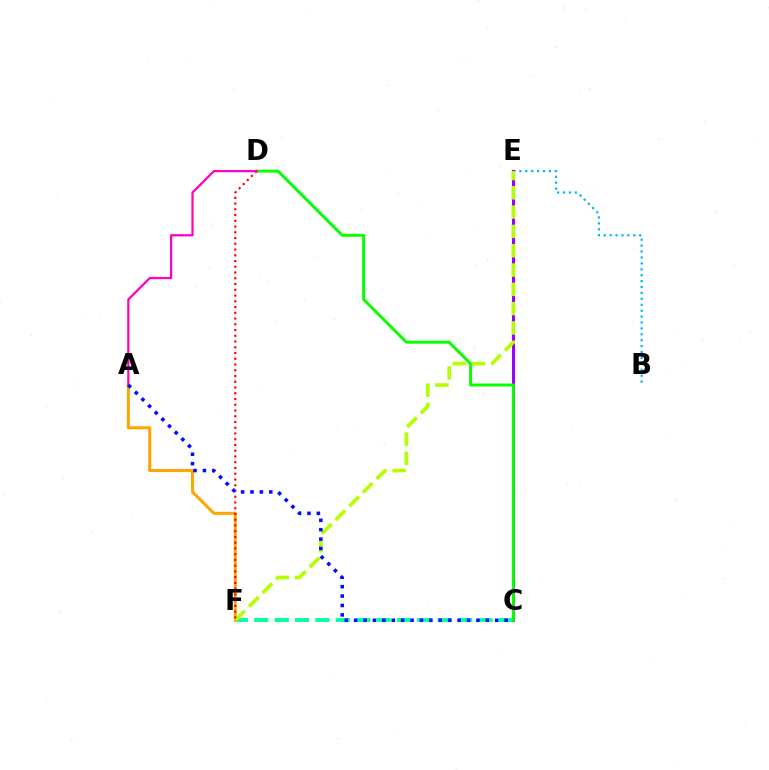{('B', 'E'): [{'color': '#00b5ff', 'line_style': 'dotted', 'thickness': 1.61}], ('C', 'F'): [{'color': '#00ff9d', 'line_style': 'dashed', 'thickness': 2.77}], ('A', 'F'): [{'color': '#ffa500', 'line_style': 'solid', 'thickness': 2.19}], ('C', 'E'): [{'color': '#9b00ff', 'line_style': 'solid', 'thickness': 2.21}], ('C', 'D'): [{'color': '#08ff00', 'line_style': 'solid', 'thickness': 2.13}], ('E', 'F'): [{'color': '#b3ff00', 'line_style': 'dashed', 'thickness': 2.62}], ('D', 'F'): [{'color': '#ff0000', 'line_style': 'dotted', 'thickness': 1.56}], ('A', 'D'): [{'color': '#ff00bd', 'line_style': 'solid', 'thickness': 1.61}], ('A', 'C'): [{'color': '#0010ff', 'line_style': 'dotted', 'thickness': 2.56}]}